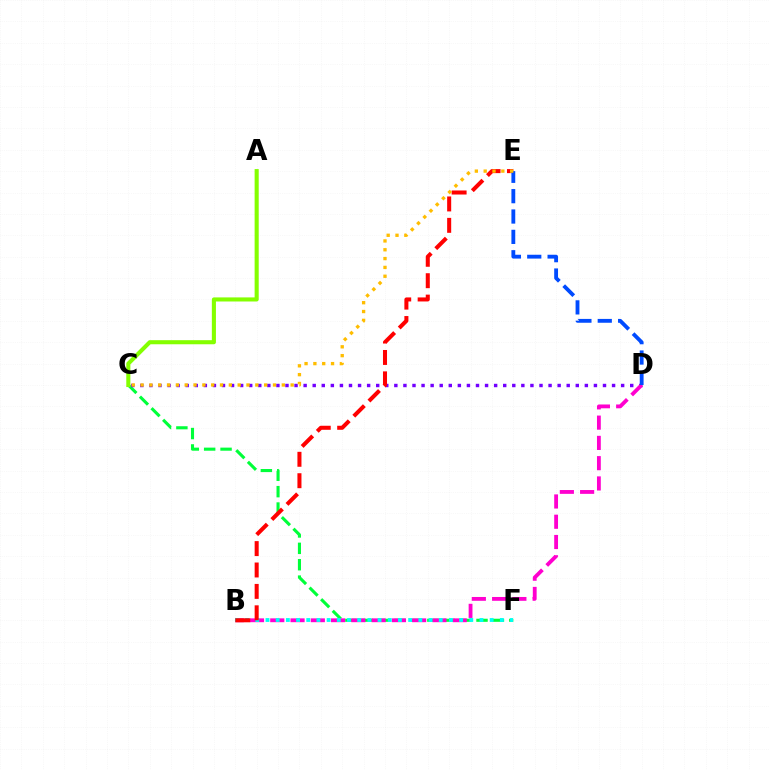{('C', 'F'): [{'color': '#00ff39', 'line_style': 'dashed', 'thickness': 2.23}], ('C', 'D'): [{'color': '#7200ff', 'line_style': 'dotted', 'thickness': 2.46}], ('B', 'D'): [{'color': '#ff00cf', 'line_style': 'dashed', 'thickness': 2.75}], ('B', 'F'): [{'color': '#00fff6', 'line_style': 'dotted', 'thickness': 2.77}], ('B', 'E'): [{'color': '#ff0000', 'line_style': 'dashed', 'thickness': 2.91}], ('D', 'E'): [{'color': '#004bff', 'line_style': 'dashed', 'thickness': 2.77}], ('A', 'C'): [{'color': '#84ff00', 'line_style': 'solid', 'thickness': 2.94}], ('C', 'E'): [{'color': '#ffbd00', 'line_style': 'dotted', 'thickness': 2.4}]}